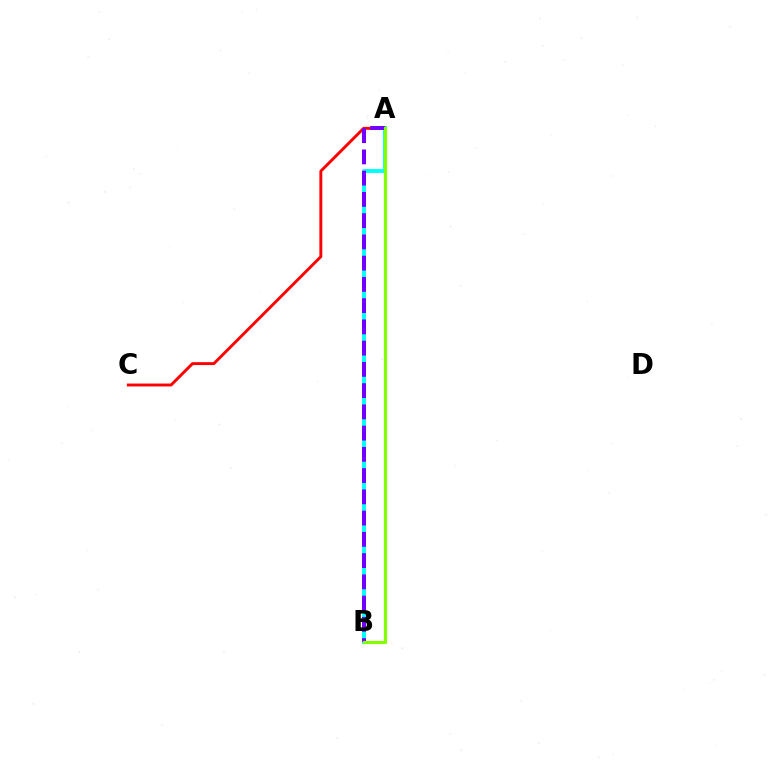{('A', 'B'): [{'color': '#00fff6', 'line_style': 'solid', 'thickness': 2.8}, {'color': '#7200ff', 'line_style': 'dashed', 'thickness': 2.89}, {'color': '#84ff00', 'line_style': 'solid', 'thickness': 2.29}], ('A', 'C'): [{'color': '#ff0000', 'line_style': 'solid', 'thickness': 2.09}]}